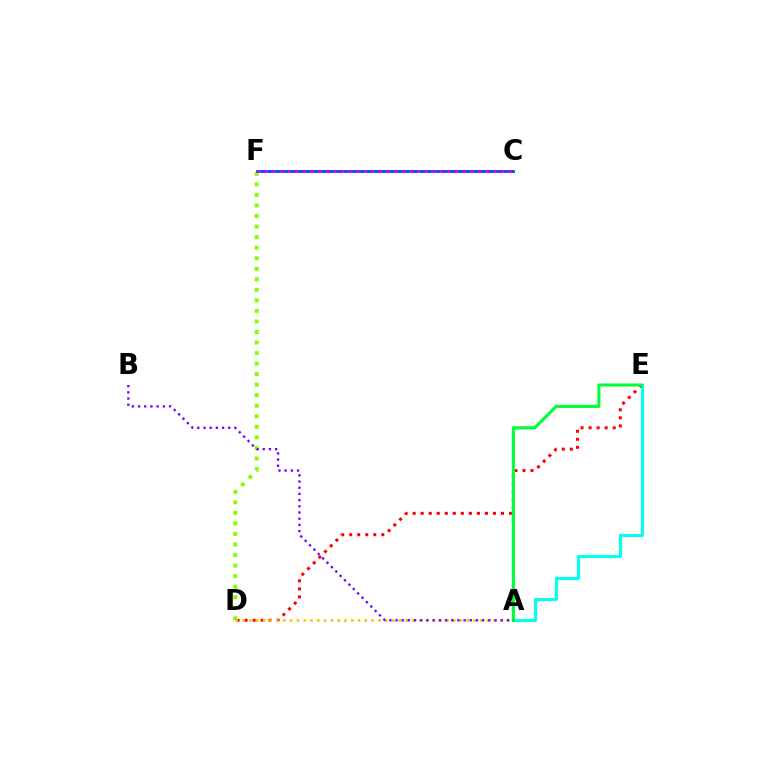{('D', 'E'): [{'color': '#ff0000', 'line_style': 'dotted', 'thickness': 2.18}], ('D', 'F'): [{'color': '#84ff00', 'line_style': 'dotted', 'thickness': 2.86}], ('C', 'F'): [{'color': '#004bff', 'line_style': 'solid', 'thickness': 2.03}, {'color': '#ff00cf', 'line_style': 'dotted', 'thickness': 2.07}], ('A', 'E'): [{'color': '#00fff6', 'line_style': 'solid', 'thickness': 2.22}, {'color': '#00ff39', 'line_style': 'solid', 'thickness': 2.25}], ('A', 'D'): [{'color': '#ffbd00', 'line_style': 'dotted', 'thickness': 1.85}], ('A', 'B'): [{'color': '#7200ff', 'line_style': 'dotted', 'thickness': 1.68}]}